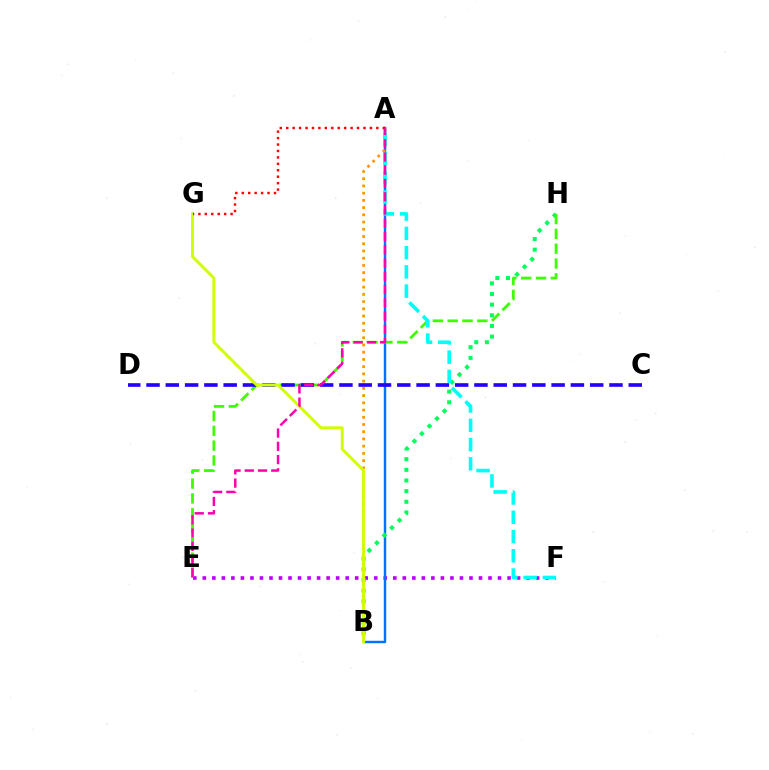{('E', 'F'): [{'color': '#b900ff', 'line_style': 'dotted', 'thickness': 2.59}], ('A', 'B'): [{'color': '#0074ff', 'line_style': 'solid', 'thickness': 1.76}, {'color': '#ff9400', 'line_style': 'dotted', 'thickness': 1.96}], ('B', 'H'): [{'color': '#00ff5c', 'line_style': 'dotted', 'thickness': 2.9}], ('E', 'H'): [{'color': '#3dff00', 'line_style': 'dashed', 'thickness': 2.01}], ('C', 'D'): [{'color': '#2500ff', 'line_style': 'dashed', 'thickness': 2.62}], ('B', 'G'): [{'color': '#d1ff00', 'line_style': 'solid', 'thickness': 2.13}], ('A', 'F'): [{'color': '#00fff6', 'line_style': 'dashed', 'thickness': 2.62}], ('A', 'G'): [{'color': '#ff0000', 'line_style': 'dotted', 'thickness': 1.75}], ('A', 'E'): [{'color': '#ff00ac', 'line_style': 'dashed', 'thickness': 1.8}]}